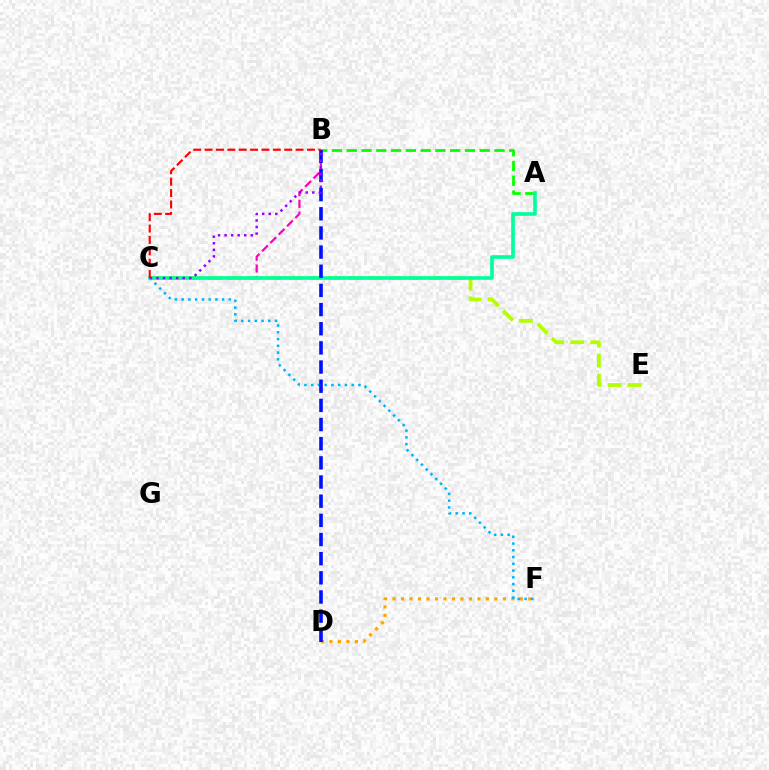{('C', 'E'): [{'color': '#b3ff00', 'line_style': 'dashed', 'thickness': 2.72}], ('A', 'B'): [{'color': '#08ff00', 'line_style': 'dashed', 'thickness': 2.01}], ('B', 'C'): [{'color': '#ff00bd', 'line_style': 'dashed', 'thickness': 1.6}, {'color': '#9b00ff', 'line_style': 'dotted', 'thickness': 1.78}, {'color': '#ff0000', 'line_style': 'dashed', 'thickness': 1.55}], ('D', 'F'): [{'color': '#ffa500', 'line_style': 'dotted', 'thickness': 2.31}], ('C', 'F'): [{'color': '#00b5ff', 'line_style': 'dotted', 'thickness': 1.83}], ('A', 'C'): [{'color': '#00ff9d', 'line_style': 'solid', 'thickness': 2.6}], ('B', 'D'): [{'color': '#0010ff', 'line_style': 'dashed', 'thickness': 2.6}]}